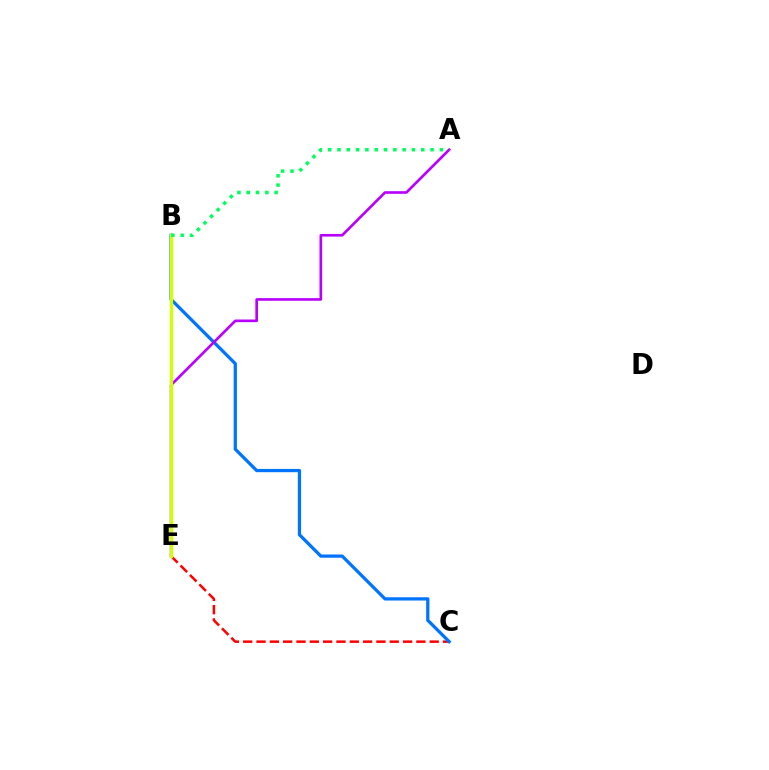{('C', 'E'): [{'color': '#ff0000', 'line_style': 'dashed', 'thickness': 1.81}], ('B', 'C'): [{'color': '#0074ff', 'line_style': 'solid', 'thickness': 2.35}], ('A', 'E'): [{'color': '#b900ff', 'line_style': 'solid', 'thickness': 1.91}], ('B', 'E'): [{'color': '#d1ff00', 'line_style': 'solid', 'thickness': 2.39}], ('A', 'B'): [{'color': '#00ff5c', 'line_style': 'dotted', 'thickness': 2.53}]}